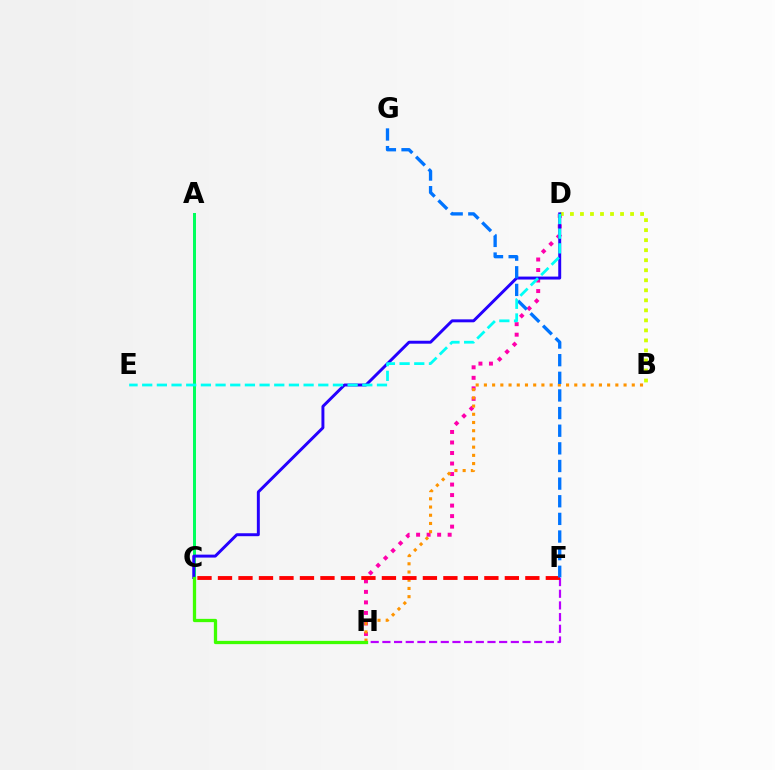{('D', 'H'): [{'color': '#ff00ac', 'line_style': 'dotted', 'thickness': 2.86}], ('F', 'H'): [{'color': '#b900ff', 'line_style': 'dashed', 'thickness': 1.59}], ('B', 'H'): [{'color': '#ff9400', 'line_style': 'dotted', 'thickness': 2.23}], ('A', 'C'): [{'color': '#00ff5c', 'line_style': 'solid', 'thickness': 2.16}], ('B', 'D'): [{'color': '#d1ff00', 'line_style': 'dotted', 'thickness': 2.72}], ('C', 'F'): [{'color': '#ff0000', 'line_style': 'dashed', 'thickness': 2.78}], ('C', 'D'): [{'color': '#2500ff', 'line_style': 'solid', 'thickness': 2.12}], ('C', 'H'): [{'color': '#3dff00', 'line_style': 'solid', 'thickness': 2.36}], ('F', 'G'): [{'color': '#0074ff', 'line_style': 'dashed', 'thickness': 2.4}], ('D', 'E'): [{'color': '#00fff6', 'line_style': 'dashed', 'thickness': 1.99}]}